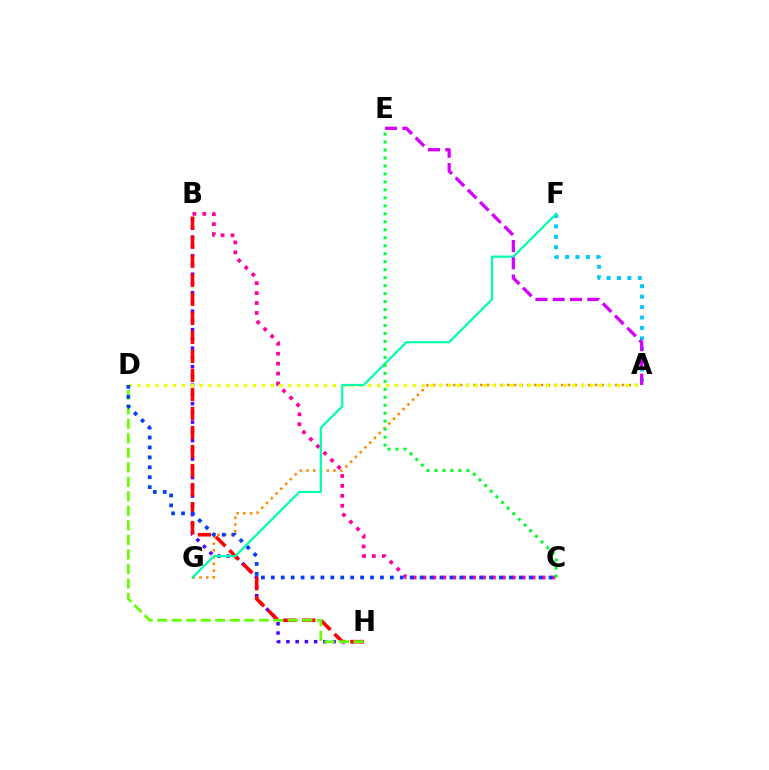{('A', 'G'): [{'color': '#ff8800', 'line_style': 'dotted', 'thickness': 1.83}], ('A', 'F'): [{'color': '#00c7ff', 'line_style': 'dotted', 'thickness': 2.83}], ('B', 'H'): [{'color': '#4f00ff', 'line_style': 'dotted', 'thickness': 2.51}, {'color': '#ff0000', 'line_style': 'dashed', 'thickness': 2.59}], ('B', 'C'): [{'color': '#ff00a0', 'line_style': 'dotted', 'thickness': 2.7}], ('A', 'D'): [{'color': '#eeff00', 'line_style': 'dotted', 'thickness': 2.41}], ('F', 'G'): [{'color': '#00ffaf', 'line_style': 'solid', 'thickness': 1.59}], ('D', 'H'): [{'color': '#66ff00', 'line_style': 'dashed', 'thickness': 1.97}], ('A', 'E'): [{'color': '#d600ff', 'line_style': 'dashed', 'thickness': 2.34}], ('C', 'D'): [{'color': '#003fff', 'line_style': 'dotted', 'thickness': 2.69}], ('C', 'E'): [{'color': '#00ff27', 'line_style': 'dotted', 'thickness': 2.17}]}